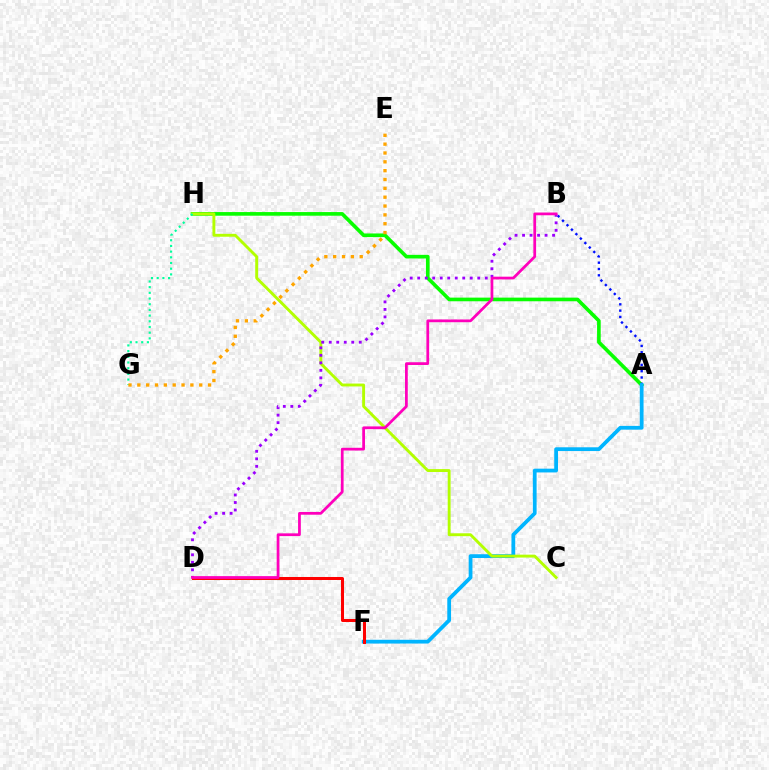{('A', 'H'): [{'color': '#08ff00', 'line_style': 'solid', 'thickness': 2.62}], ('A', 'B'): [{'color': '#0010ff', 'line_style': 'dotted', 'thickness': 1.71}], ('A', 'F'): [{'color': '#00b5ff', 'line_style': 'solid', 'thickness': 2.71}], ('C', 'H'): [{'color': '#b3ff00', 'line_style': 'solid', 'thickness': 2.08}], ('D', 'F'): [{'color': '#ff0000', 'line_style': 'solid', 'thickness': 2.17}], ('B', 'D'): [{'color': '#9b00ff', 'line_style': 'dotted', 'thickness': 2.04}, {'color': '#ff00bd', 'line_style': 'solid', 'thickness': 1.98}], ('G', 'H'): [{'color': '#00ff9d', 'line_style': 'dotted', 'thickness': 1.55}], ('E', 'G'): [{'color': '#ffa500', 'line_style': 'dotted', 'thickness': 2.4}]}